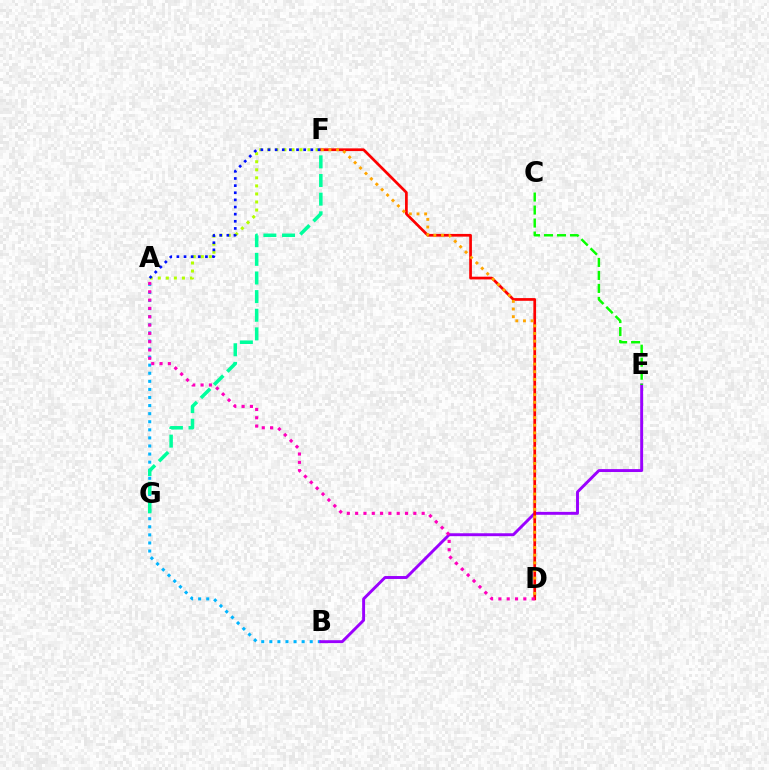{('A', 'B'): [{'color': '#00b5ff', 'line_style': 'dotted', 'thickness': 2.2}], ('B', 'E'): [{'color': '#9b00ff', 'line_style': 'solid', 'thickness': 2.1}], ('D', 'F'): [{'color': '#ff0000', 'line_style': 'solid', 'thickness': 1.95}, {'color': '#ffa500', 'line_style': 'dotted', 'thickness': 2.08}], ('A', 'F'): [{'color': '#b3ff00', 'line_style': 'dotted', 'thickness': 2.19}, {'color': '#0010ff', 'line_style': 'dotted', 'thickness': 1.94}], ('A', 'D'): [{'color': '#ff00bd', 'line_style': 'dotted', 'thickness': 2.26}], ('F', 'G'): [{'color': '#00ff9d', 'line_style': 'dashed', 'thickness': 2.53}], ('C', 'E'): [{'color': '#08ff00', 'line_style': 'dashed', 'thickness': 1.77}]}